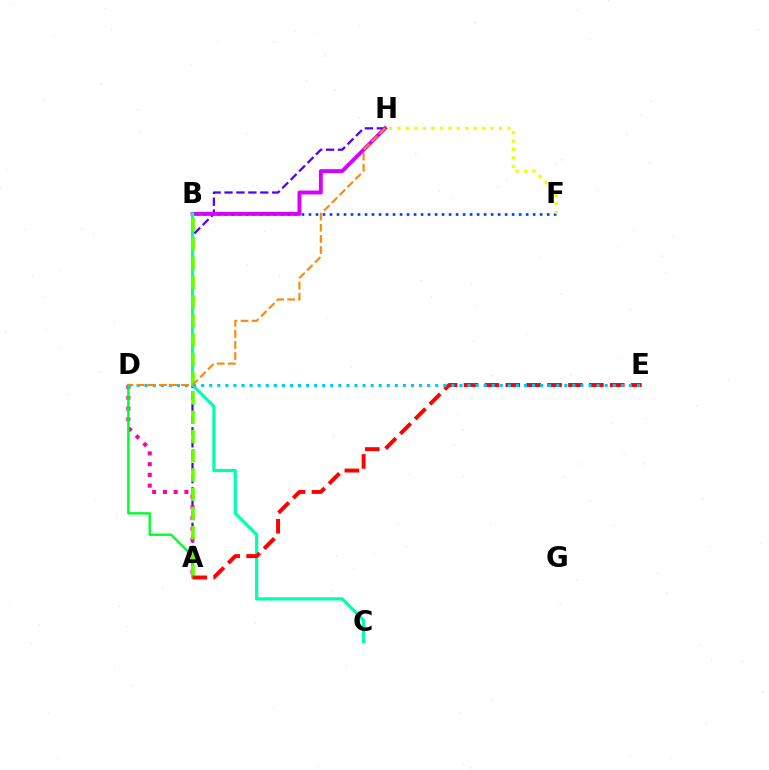{('A', 'H'): [{'color': '#4f00ff', 'line_style': 'dashed', 'thickness': 1.62}], ('B', 'F'): [{'color': '#003fff', 'line_style': 'dotted', 'thickness': 1.9}], ('A', 'D'): [{'color': '#ff00a0', 'line_style': 'dotted', 'thickness': 2.92}, {'color': '#00ff27', 'line_style': 'solid', 'thickness': 1.71}], ('B', 'H'): [{'color': '#d600ff', 'line_style': 'solid', 'thickness': 2.81}], ('B', 'C'): [{'color': '#00ffaf', 'line_style': 'solid', 'thickness': 2.29}], ('A', 'B'): [{'color': '#66ff00', 'line_style': 'dashed', 'thickness': 2.62}], ('A', 'E'): [{'color': '#ff0000', 'line_style': 'dashed', 'thickness': 2.84}], ('D', 'E'): [{'color': '#00c7ff', 'line_style': 'dotted', 'thickness': 2.19}], ('D', 'H'): [{'color': '#ff8800', 'line_style': 'dashed', 'thickness': 1.51}], ('F', 'H'): [{'color': '#eeff00', 'line_style': 'dotted', 'thickness': 2.3}]}